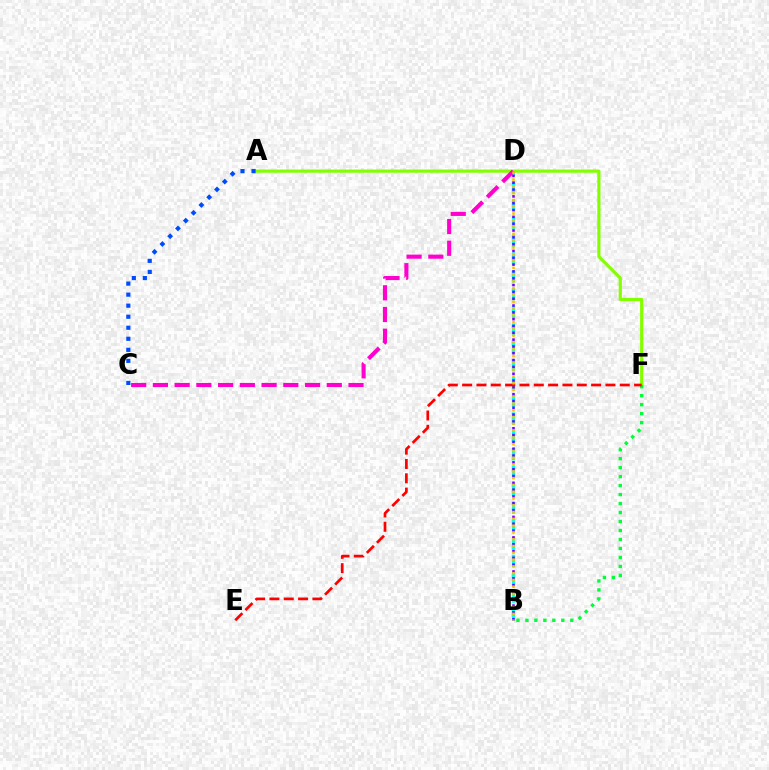{('A', 'F'): [{'color': '#84ff00', 'line_style': 'solid', 'thickness': 2.28}], ('B', 'D'): [{'color': '#00fff6', 'line_style': 'dashed', 'thickness': 2.42}, {'color': '#7200ff', 'line_style': 'dotted', 'thickness': 1.85}, {'color': '#ffbd00', 'line_style': 'dotted', 'thickness': 1.84}], ('C', 'D'): [{'color': '#ff00cf', 'line_style': 'dashed', 'thickness': 2.95}], ('B', 'F'): [{'color': '#00ff39', 'line_style': 'dotted', 'thickness': 2.44}], ('A', 'C'): [{'color': '#004bff', 'line_style': 'dotted', 'thickness': 3.0}], ('E', 'F'): [{'color': '#ff0000', 'line_style': 'dashed', 'thickness': 1.95}]}